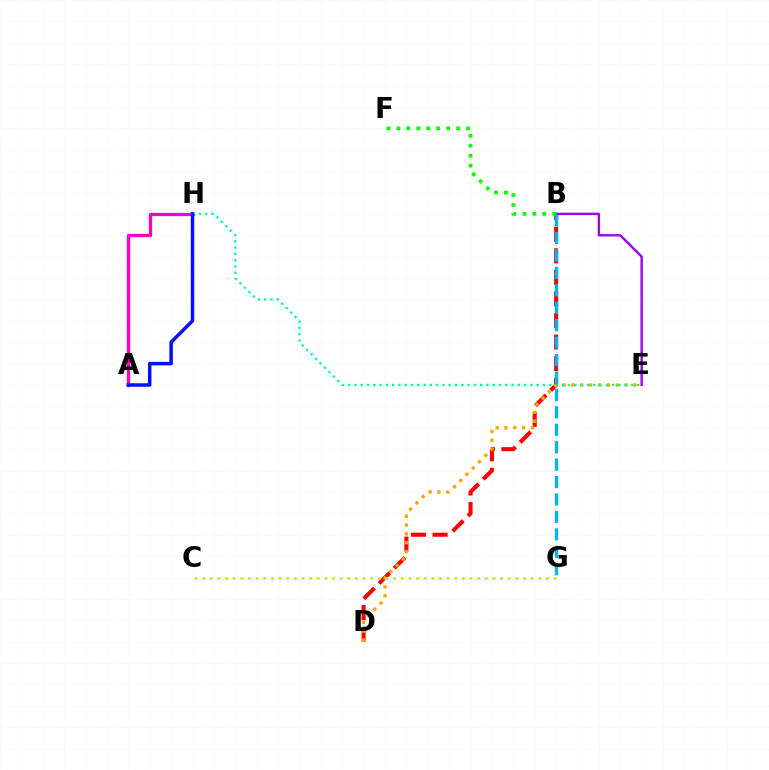{('B', 'D'): [{'color': '#ff0000', 'line_style': 'dashed', 'thickness': 2.93}], ('D', 'E'): [{'color': '#ffa500', 'line_style': 'dotted', 'thickness': 2.4}], ('A', 'H'): [{'color': '#ff00bd', 'line_style': 'solid', 'thickness': 2.36}, {'color': '#0010ff', 'line_style': 'solid', 'thickness': 2.5}], ('E', 'H'): [{'color': '#00ff9d', 'line_style': 'dotted', 'thickness': 1.71}], ('B', 'E'): [{'color': '#9b00ff', 'line_style': 'solid', 'thickness': 1.72}], ('B', 'G'): [{'color': '#00b5ff', 'line_style': 'dashed', 'thickness': 2.37}], ('B', 'F'): [{'color': '#08ff00', 'line_style': 'dotted', 'thickness': 2.7}], ('C', 'G'): [{'color': '#b3ff00', 'line_style': 'dotted', 'thickness': 2.08}]}